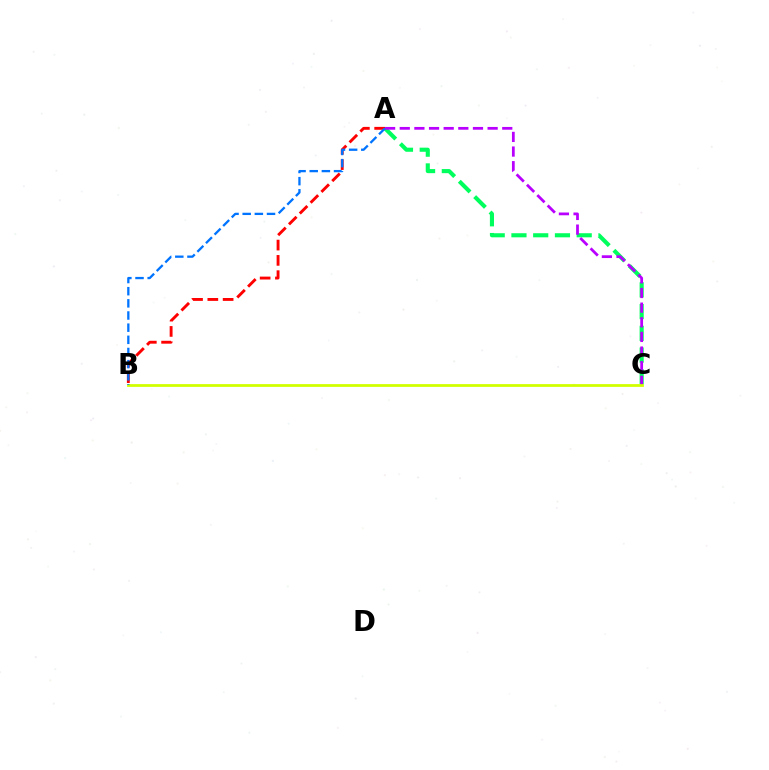{('A', 'C'): [{'color': '#00ff5c', 'line_style': 'dashed', 'thickness': 2.95}, {'color': '#b900ff', 'line_style': 'dashed', 'thickness': 1.99}], ('A', 'B'): [{'color': '#ff0000', 'line_style': 'dashed', 'thickness': 2.08}, {'color': '#0074ff', 'line_style': 'dashed', 'thickness': 1.65}], ('B', 'C'): [{'color': '#d1ff00', 'line_style': 'solid', 'thickness': 2.0}]}